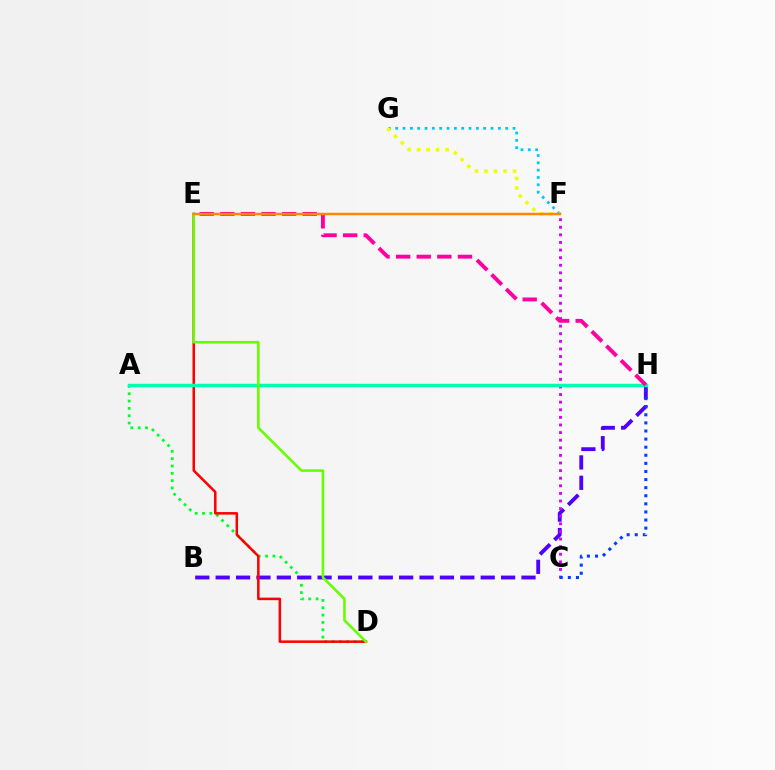{('A', 'D'): [{'color': '#00ff27', 'line_style': 'dotted', 'thickness': 1.99}], ('B', 'H'): [{'color': '#4f00ff', 'line_style': 'dashed', 'thickness': 2.77}], ('F', 'G'): [{'color': '#00c7ff', 'line_style': 'dotted', 'thickness': 1.99}, {'color': '#eeff00', 'line_style': 'dotted', 'thickness': 2.59}], ('C', 'F'): [{'color': '#d600ff', 'line_style': 'dotted', 'thickness': 2.07}], ('D', 'E'): [{'color': '#ff0000', 'line_style': 'solid', 'thickness': 1.82}, {'color': '#66ff00', 'line_style': 'solid', 'thickness': 1.86}], ('A', 'H'): [{'color': '#00ffaf', 'line_style': 'solid', 'thickness': 2.49}], ('C', 'H'): [{'color': '#003fff', 'line_style': 'dotted', 'thickness': 2.2}], ('E', 'H'): [{'color': '#ff00a0', 'line_style': 'dashed', 'thickness': 2.8}], ('E', 'F'): [{'color': '#ff8800', 'line_style': 'solid', 'thickness': 1.8}]}